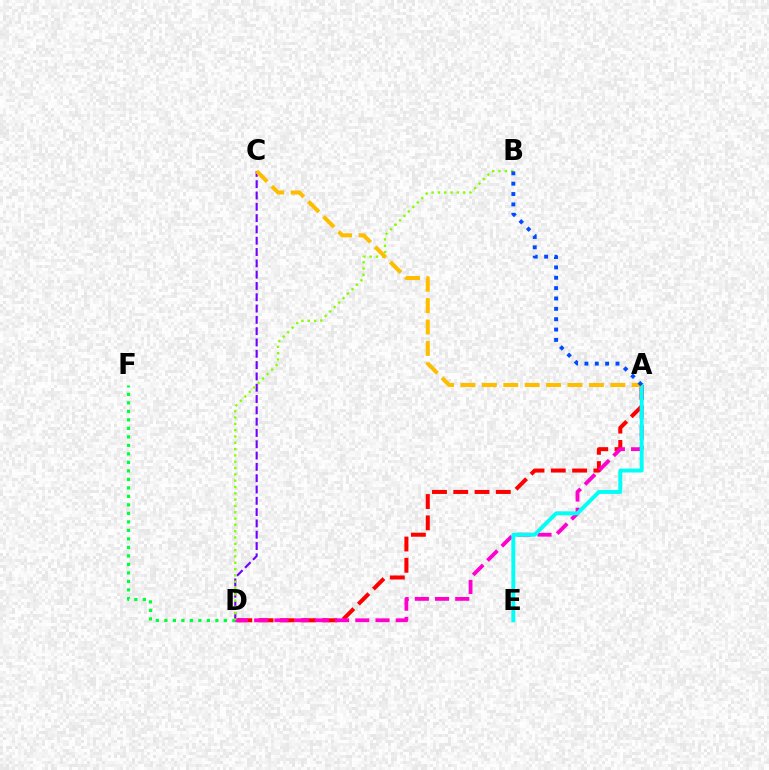{('A', 'D'): [{'color': '#ff0000', 'line_style': 'dashed', 'thickness': 2.89}, {'color': '#ff00cf', 'line_style': 'dashed', 'thickness': 2.75}], ('D', 'F'): [{'color': '#00ff39', 'line_style': 'dotted', 'thickness': 2.31}], ('C', 'D'): [{'color': '#7200ff', 'line_style': 'dashed', 'thickness': 1.54}], ('A', 'E'): [{'color': '#00fff6', 'line_style': 'solid', 'thickness': 2.83}], ('B', 'D'): [{'color': '#84ff00', 'line_style': 'dotted', 'thickness': 1.72}], ('A', 'C'): [{'color': '#ffbd00', 'line_style': 'dashed', 'thickness': 2.91}], ('A', 'B'): [{'color': '#004bff', 'line_style': 'dotted', 'thickness': 2.82}]}